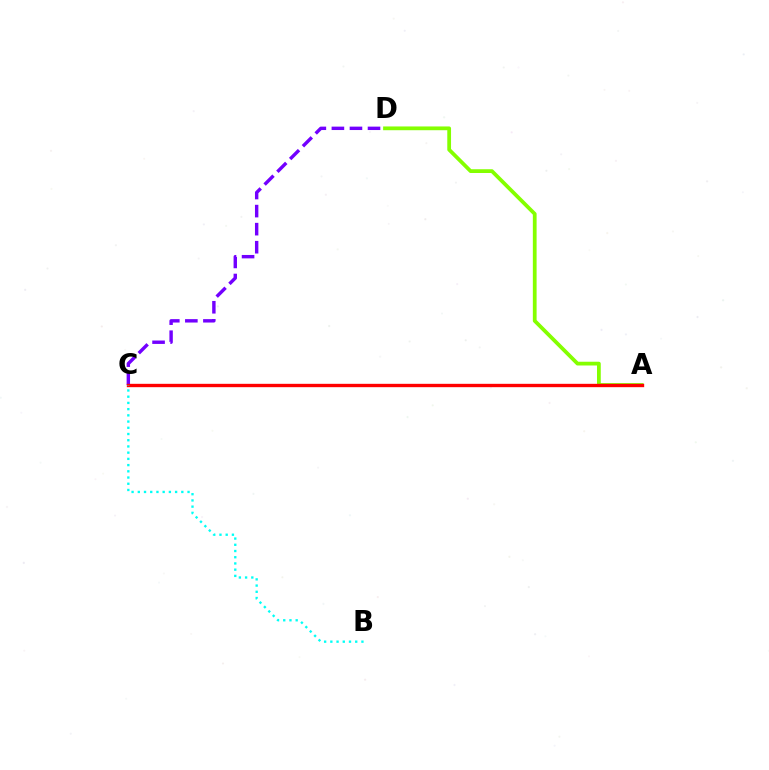{('A', 'D'): [{'color': '#84ff00', 'line_style': 'solid', 'thickness': 2.71}], ('C', 'D'): [{'color': '#7200ff', 'line_style': 'dashed', 'thickness': 2.45}], ('A', 'C'): [{'color': '#ff0000', 'line_style': 'solid', 'thickness': 2.42}], ('B', 'C'): [{'color': '#00fff6', 'line_style': 'dotted', 'thickness': 1.69}]}